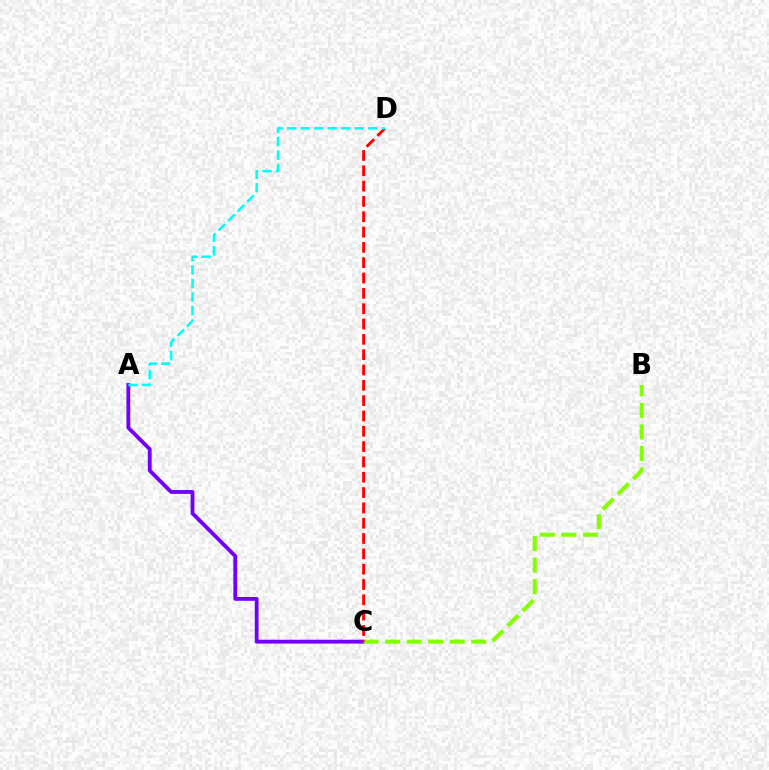{('A', 'C'): [{'color': '#7200ff', 'line_style': 'solid', 'thickness': 2.76}], ('B', 'C'): [{'color': '#84ff00', 'line_style': 'dashed', 'thickness': 2.92}], ('C', 'D'): [{'color': '#ff0000', 'line_style': 'dashed', 'thickness': 2.08}], ('A', 'D'): [{'color': '#00fff6', 'line_style': 'dashed', 'thickness': 1.83}]}